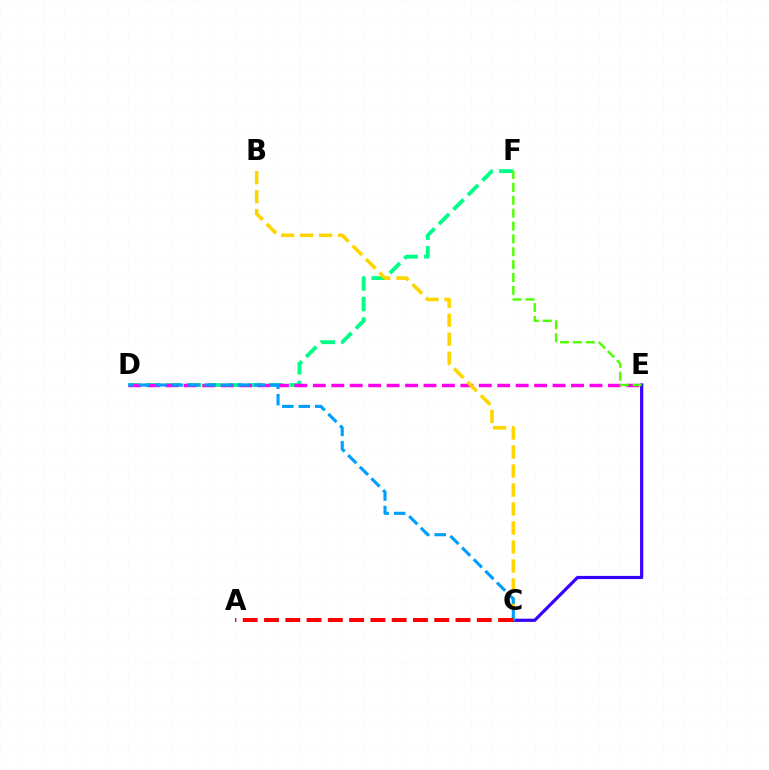{('C', 'E'): [{'color': '#3700ff', 'line_style': 'solid', 'thickness': 2.3}], ('D', 'F'): [{'color': '#00ff86', 'line_style': 'dashed', 'thickness': 2.78}], ('D', 'E'): [{'color': '#ff00ed', 'line_style': 'dashed', 'thickness': 2.5}], ('B', 'C'): [{'color': '#ffd500', 'line_style': 'dashed', 'thickness': 2.58}], ('C', 'D'): [{'color': '#009eff', 'line_style': 'dashed', 'thickness': 2.24}], ('A', 'C'): [{'color': '#ff0000', 'line_style': 'dashed', 'thickness': 2.89}], ('E', 'F'): [{'color': '#4fff00', 'line_style': 'dashed', 'thickness': 1.75}]}